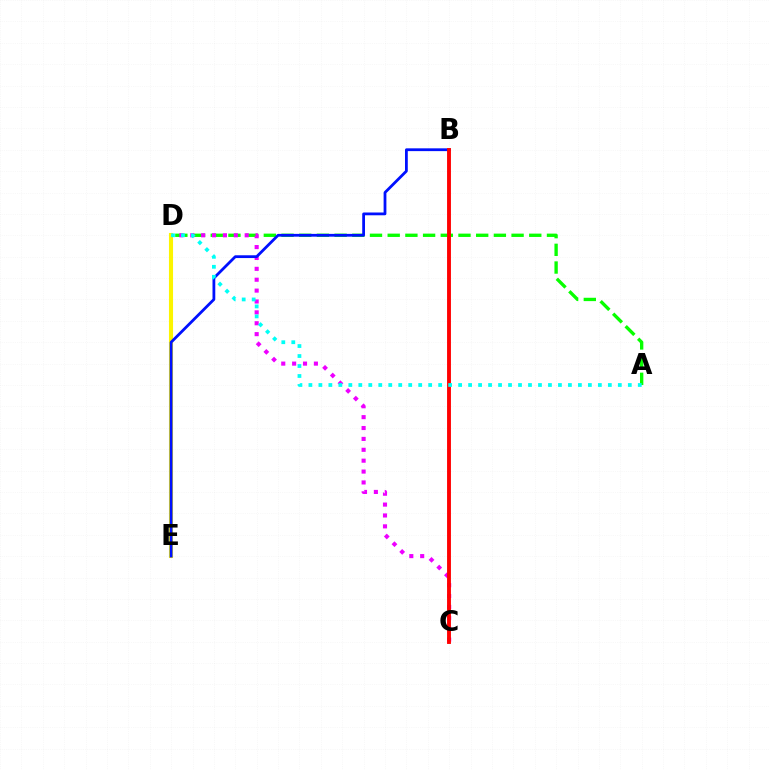{('A', 'D'): [{'color': '#08ff00', 'line_style': 'dashed', 'thickness': 2.4}, {'color': '#00fff6', 'line_style': 'dotted', 'thickness': 2.71}], ('C', 'D'): [{'color': '#ee00ff', 'line_style': 'dotted', 'thickness': 2.96}], ('D', 'E'): [{'color': '#fcf500', 'line_style': 'solid', 'thickness': 2.94}], ('B', 'E'): [{'color': '#0010ff', 'line_style': 'solid', 'thickness': 2.01}], ('B', 'C'): [{'color': '#ff0000', 'line_style': 'solid', 'thickness': 2.79}]}